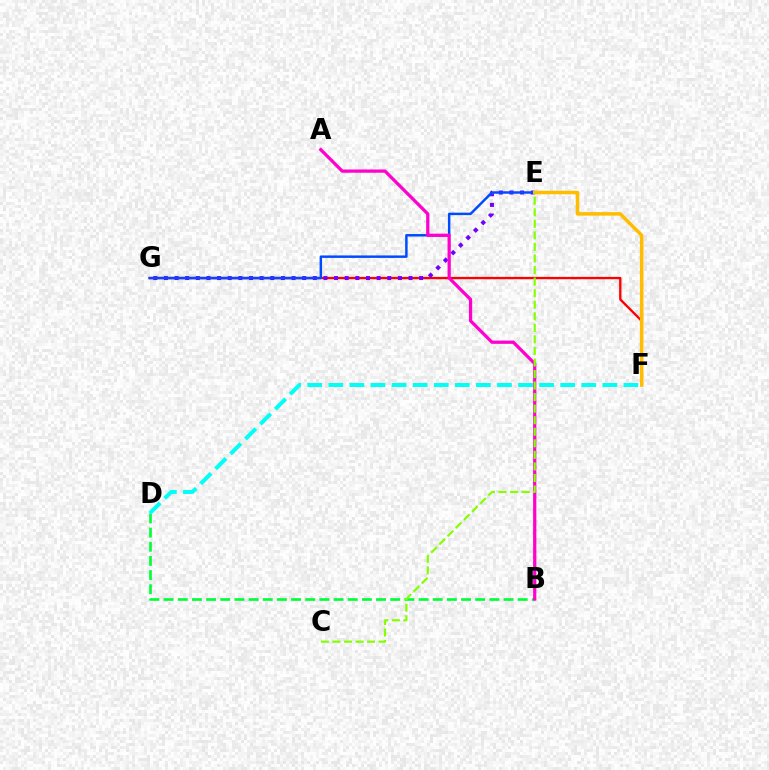{('F', 'G'): [{'color': '#ff0000', 'line_style': 'solid', 'thickness': 1.68}], ('E', 'G'): [{'color': '#7200ff', 'line_style': 'dotted', 'thickness': 2.89}, {'color': '#004bff', 'line_style': 'solid', 'thickness': 1.77}], ('B', 'D'): [{'color': '#00ff39', 'line_style': 'dashed', 'thickness': 1.92}], ('A', 'B'): [{'color': '#ff00cf', 'line_style': 'solid', 'thickness': 2.33}], ('E', 'F'): [{'color': '#ffbd00', 'line_style': 'solid', 'thickness': 2.53}], ('D', 'F'): [{'color': '#00fff6', 'line_style': 'dashed', 'thickness': 2.86}], ('C', 'E'): [{'color': '#84ff00', 'line_style': 'dashed', 'thickness': 1.57}]}